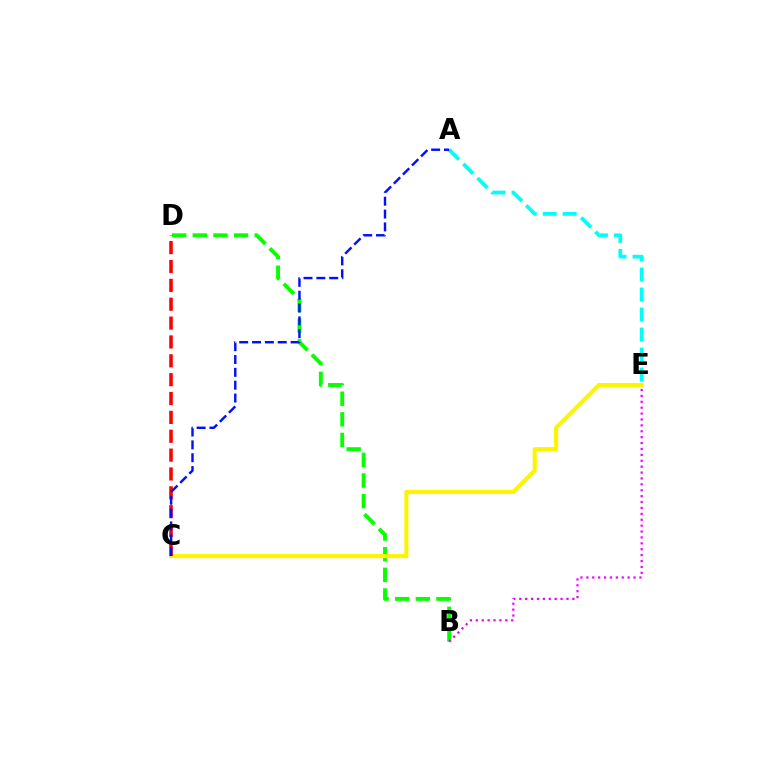{('B', 'D'): [{'color': '#08ff00', 'line_style': 'dashed', 'thickness': 2.8}], ('B', 'E'): [{'color': '#ee00ff', 'line_style': 'dotted', 'thickness': 1.6}], ('C', 'E'): [{'color': '#fcf500', 'line_style': 'solid', 'thickness': 2.95}], ('A', 'E'): [{'color': '#00fff6', 'line_style': 'dashed', 'thickness': 2.72}], ('C', 'D'): [{'color': '#ff0000', 'line_style': 'dashed', 'thickness': 2.56}], ('A', 'C'): [{'color': '#0010ff', 'line_style': 'dashed', 'thickness': 1.75}]}